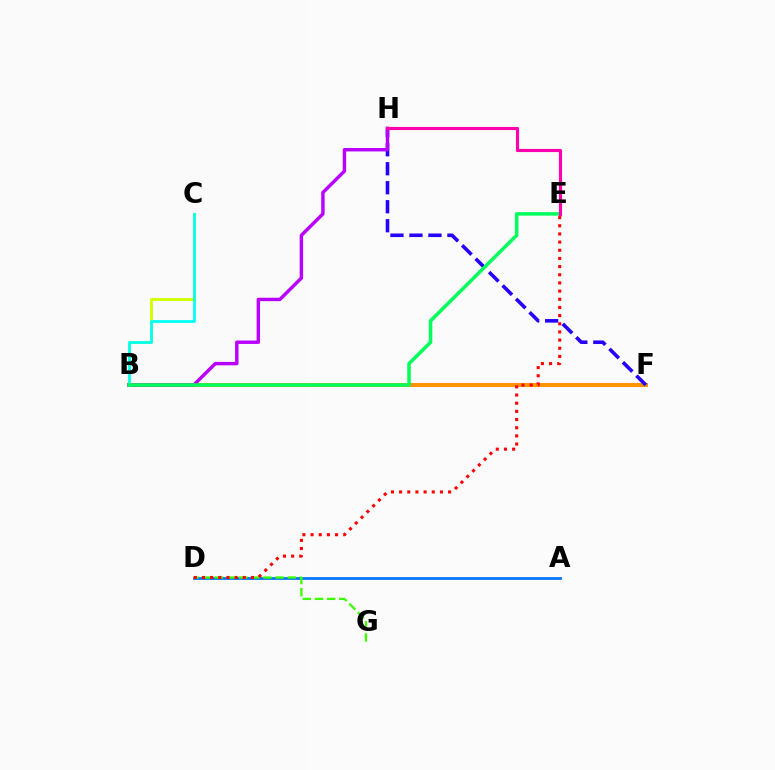{('A', 'D'): [{'color': '#0074ff', 'line_style': 'solid', 'thickness': 1.98}], ('B', 'F'): [{'color': '#ff9400', 'line_style': 'solid', 'thickness': 2.9}], ('F', 'H'): [{'color': '#2500ff', 'line_style': 'dashed', 'thickness': 2.58}], ('B', 'C'): [{'color': '#d1ff00', 'line_style': 'solid', 'thickness': 2.07}, {'color': '#00fff6', 'line_style': 'solid', 'thickness': 1.98}], ('D', 'G'): [{'color': '#3dff00', 'line_style': 'dashed', 'thickness': 1.65}], ('D', 'E'): [{'color': '#ff0000', 'line_style': 'dotted', 'thickness': 2.22}], ('B', 'H'): [{'color': '#b900ff', 'line_style': 'solid', 'thickness': 2.47}], ('B', 'E'): [{'color': '#00ff5c', 'line_style': 'solid', 'thickness': 2.53}], ('E', 'H'): [{'color': '#ff00ac', 'line_style': 'solid', 'thickness': 2.26}]}